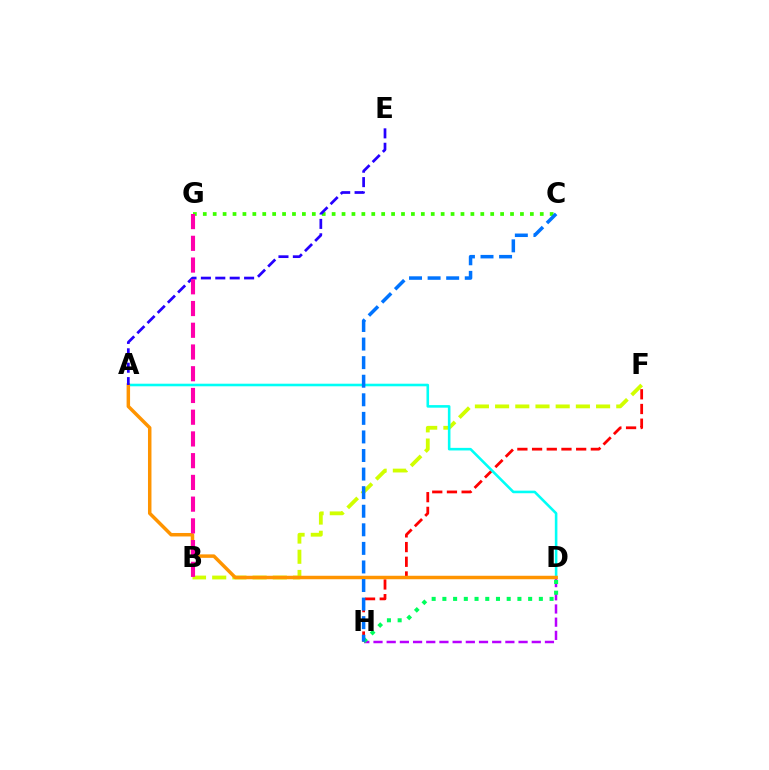{('D', 'H'): [{'color': '#b900ff', 'line_style': 'dashed', 'thickness': 1.79}, {'color': '#00ff5c', 'line_style': 'dotted', 'thickness': 2.91}], ('C', 'G'): [{'color': '#3dff00', 'line_style': 'dotted', 'thickness': 2.69}], ('B', 'F'): [{'color': '#d1ff00', 'line_style': 'dashed', 'thickness': 2.74}], ('F', 'H'): [{'color': '#ff0000', 'line_style': 'dashed', 'thickness': 2.0}], ('A', 'D'): [{'color': '#00fff6', 'line_style': 'solid', 'thickness': 1.86}, {'color': '#ff9400', 'line_style': 'solid', 'thickness': 2.51}], ('A', 'E'): [{'color': '#2500ff', 'line_style': 'dashed', 'thickness': 1.96}], ('B', 'G'): [{'color': '#ff00ac', 'line_style': 'dashed', 'thickness': 2.95}], ('C', 'H'): [{'color': '#0074ff', 'line_style': 'dashed', 'thickness': 2.52}]}